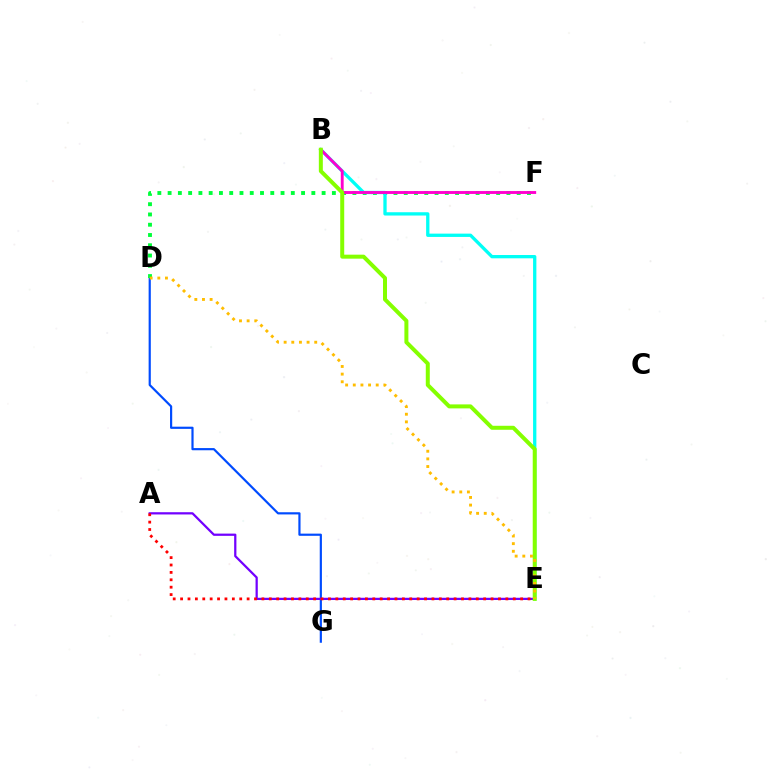{('D', 'G'): [{'color': '#004bff', 'line_style': 'solid', 'thickness': 1.57}], ('A', 'E'): [{'color': '#7200ff', 'line_style': 'solid', 'thickness': 1.61}, {'color': '#ff0000', 'line_style': 'dotted', 'thickness': 2.01}], ('D', 'F'): [{'color': '#00ff39', 'line_style': 'dotted', 'thickness': 2.79}], ('B', 'E'): [{'color': '#00fff6', 'line_style': 'solid', 'thickness': 2.38}, {'color': '#84ff00', 'line_style': 'solid', 'thickness': 2.87}], ('B', 'F'): [{'color': '#ff00cf', 'line_style': 'solid', 'thickness': 2.07}], ('D', 'E'): [{'color': '#ffbd00', 'line_style': 'dotted', 'thickness': 2.08}]}